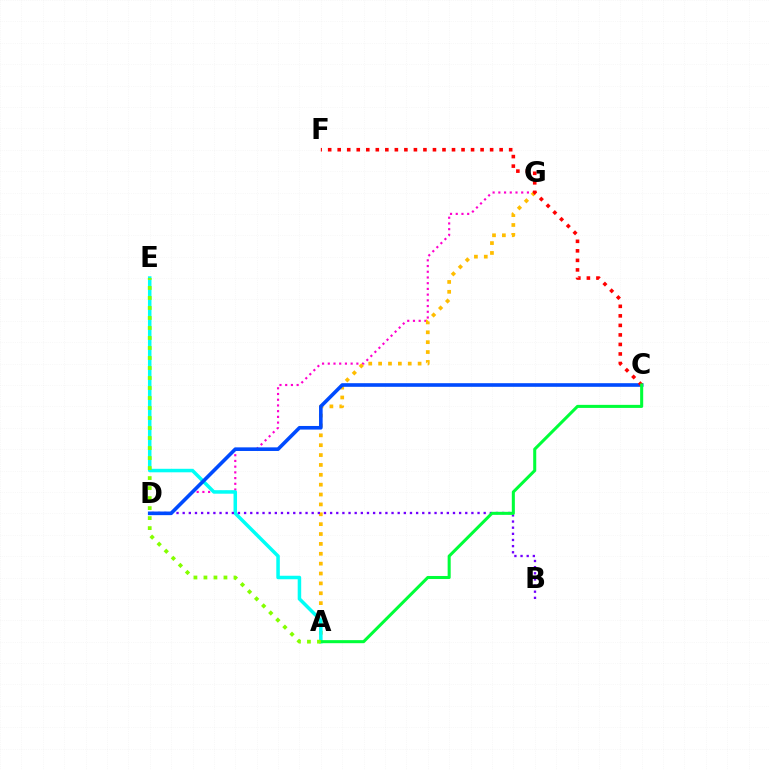{('D', 'G'): [{'color': '#ff00cf', 'line_style': 'dotted', 'thickness': 1.55}], ('A', 'G'): [{'color': '#ffbd00', 'line_style': 'dotted', 'thickness': 2.68}], ('A', 'E'): [{'color': '#00fff6', 'line_style': 'solid', 'thickness': 2.52}, {'color': '#84ff00', 'line_style': 'dotted', 'thickness': 2.72}], ('B', 'D'): [{'color': '#7200ff', 'line_style': 'dotted', 'thickness': 1.67}], ('C', 'D'): [{'color': '#004bff', 'line_style': 'solid', 'thickness': 2.6}], ('C', 'F'): [{'color': '#ff0000', 'line_style': 'dotted', 'thickness': 2.59}], ('A', 'C'): [{'color': '#00ff39', 'line_style': 'solid', 'thickness': 2.2}]}